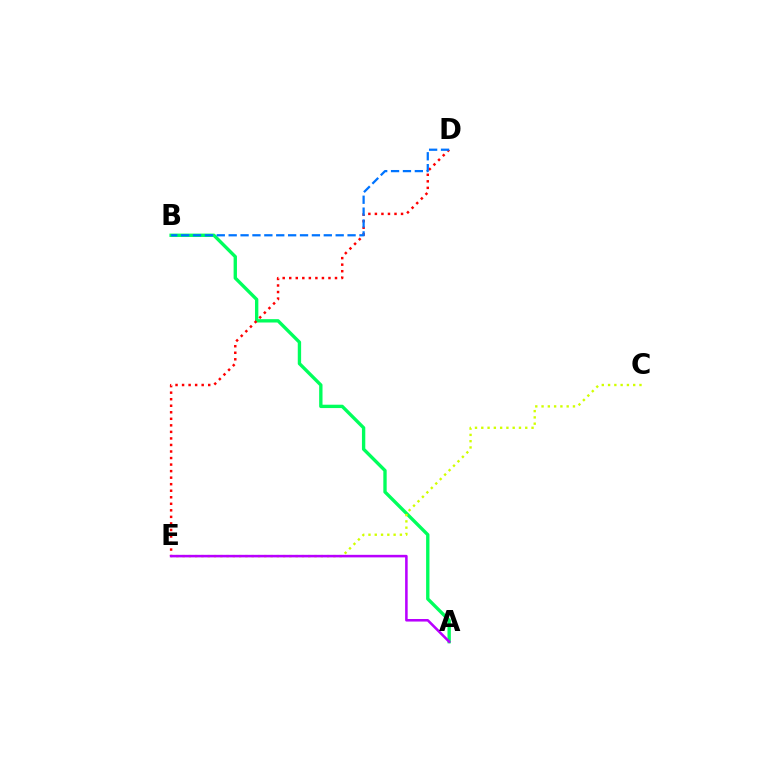{('A', 'B'): [{'color': '#00ff5c', 'line_style': 'solid', 'thickness': 2.41}], ('C', 'E'): [{'color': '#d1ff00', 'line_style': 'dotted', 'thickness': 1.71}], ('D', 'E'): [{'color': '#ff0000', 'line_style': 'dotted', 'thickness': 1.78}], ('B', 'D'): [{'color': '#0074ff', 'line_style': 'dashed', 'thickness': 1.62}], ('A', 'E'): [{'color': '#b900ff', 'line_style': 'solid', 'thickness': 1.84}]}